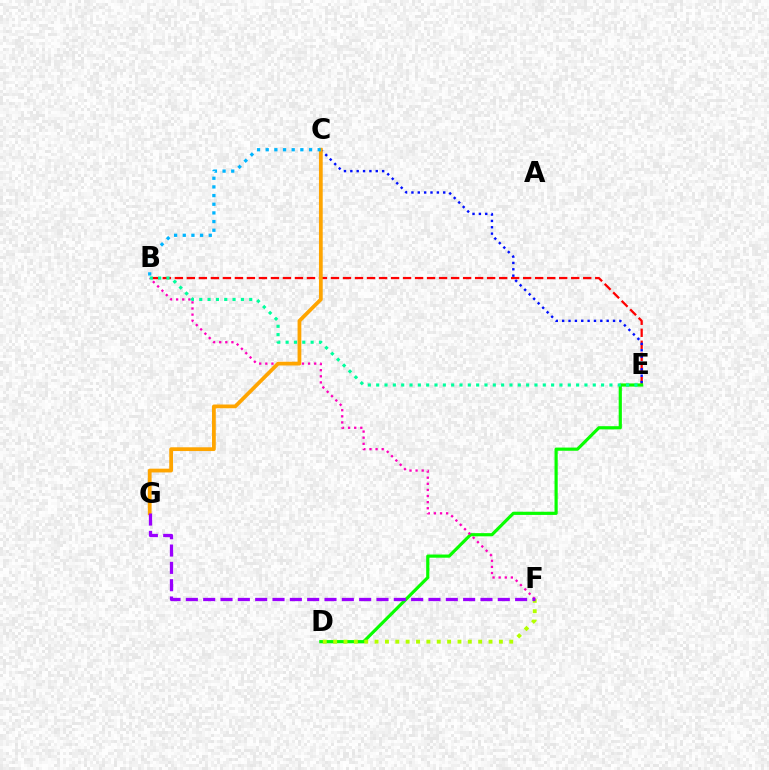{('B', 'E'): [{'color': '#ff0000', 'line_style': 'dashed', 'thickness': 1.63}, {'color': '#00ff9d', 'line_style': 'dotted', 'thickness': 2.26}], ('C', 'E'): [{'color': '#0010ff', 'line_style': 'dotted', 'thickness': 1.73}], ('D', 'E'): [{'color': '#08ff00', 'line_style': 'solid', 'thickness': 2.29}], ('B', 'F'): [{'color': '#ff00bd', 'line_style': 'dotted', 'thickness': 1.66}], ('C', 'G'): [{'color': '#ffa500', 'line_style': 'solid', 'thickness': 2.71}], ('D', 'F'): [{'color': '#b3ff00', 'line_style': 'dotted', 'thickness': 2.81}], ('B', 'C'): [{'color': '#00b5ff', 'line_style': 'dotted', 'thickness': 2.35}], ('F', 'G'): [{'color': '#9b00ff', 'line_style': 'dashed', 'thickness': 2.35}]}